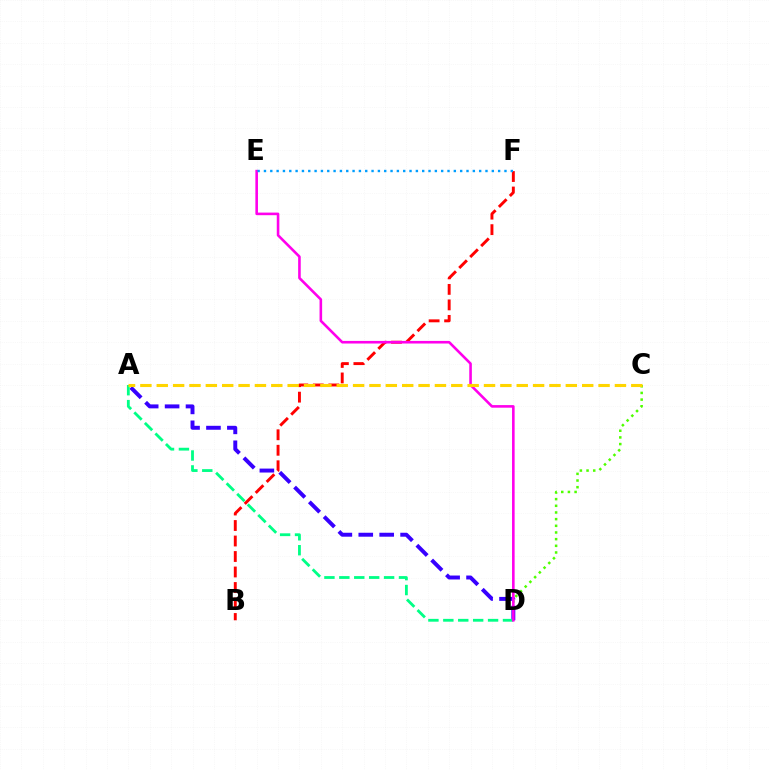{('C', 'D'): [{'color': '#4fff00', 'line_style': 'dotted', 'thickness': 1.81}], ('A', 'D'): [{'color': '#3700ff', 'line_style': 'dashed', 'thickness': 2.84}, {'color': '#00ff86', 'line_style': 'dashed', 'thickness': 2.03}], ('B', 'F'): [{'color': '#ff0000', 'line_style': 'dashed', 'thickness': 2.1}], ('D', 'E'): [{'color': '#ff00ed', 'line_style': 'solid', 'thickness': 1.87}], ('A', 'C'): [{'color': '#ffd500', 'line_style': 'dashed', 'thickness': 2.22}], ('E', 'F'): [{'color': '#009eff', 'line_style': 'dotted', 'thickness': 1.72}]}